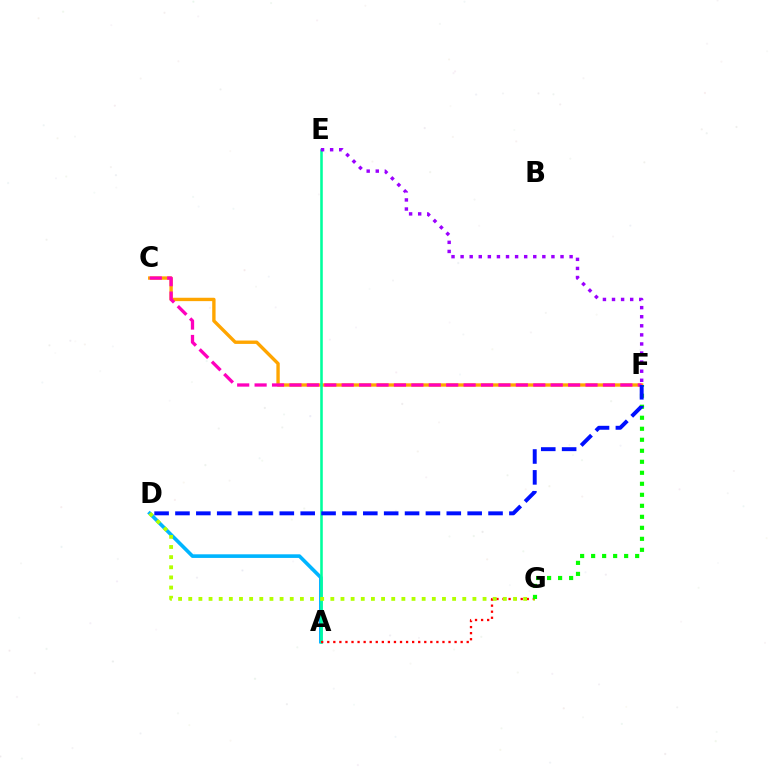{('C', 'F'): [{'color': '#ffa500', 'line_style': 'solid', 'thickness': 2.43}, {'color': '#ff00bd', 'line_style': 'dashed', 'thickness': 2.37}], ('A', 'D'): [{'color': '#00b5ff', 'line_style': 'solid', 'thickness': 2.61}], ('A', 'E'): [{'color': '#00ff9d', 'line_style': 'solid', 'thickness': 1.85}], ('E', 'F'): [{'color': '#9b00ff', 'line_style': 'dotted', 'thickness': 2.47}], ('A', 'G'): [{'color': '#ff0000', 'line_style': 'dotted', 'thickness': 1.65}], ('D', 'G'): [{'color': '#b3ff00', 'line_style': 'dotted', 'thickness': 2.76}], ('F', 'G'): [{'color': '#08ff00', 'line_style': 'dotted', 'thickness': 2.99}], ('D', 'F'): [{'color': '#0010ff', 'line_style': 'dashed', 'thickness': 2.84}]}